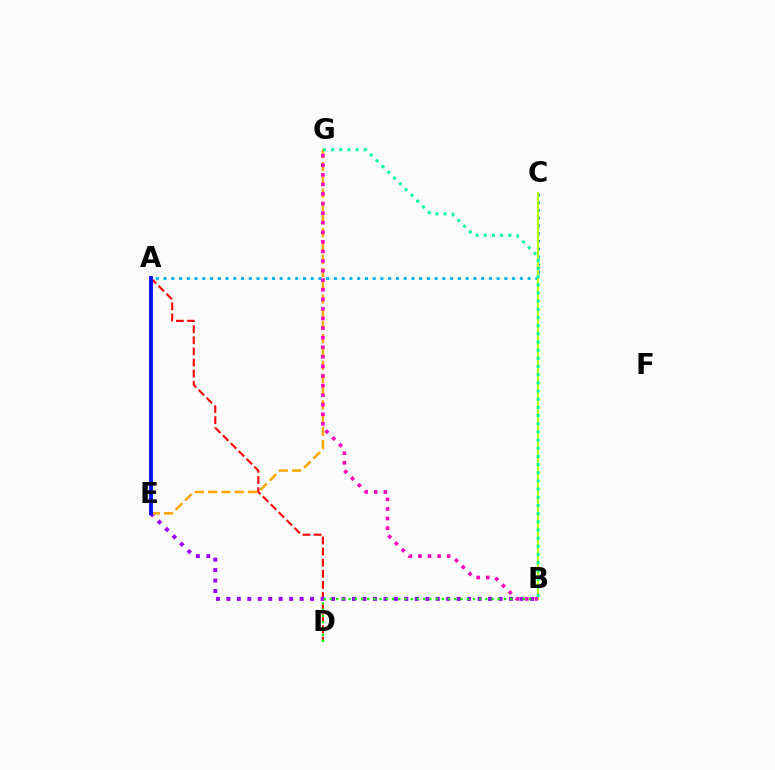{('A', 'D'): [{'color': '#ff0000', 'line_style': 'dashed', 'thickness': 1.51}], ('B', 'E'): [{'color': '#9b00ff', 'line_style': 'dotted', 'thickness': 2.84}], ('A', 'C'): [{'color': '#00b5ff', 'line_style': 'dotted', 'thickness': 2.1}], ('B', 'C'): [{'color': '#b3ff00', 'line_style': 'solid', 'thickness': 1.58}], ('E', 'G'): [{'color': '#ffa500', 'line_style': 'dashed', 'thickness': 1.8}], ('A', 'E'): [{'color': '#0010ff', 'line_style': 'solid', 'thickness': 2.76}], ('B', 'G'): [{'color': '#00ff9d', 'line_style': 'dotted', 'thickness': 2.22}, {'color': '#ff00bd', 'line_style': 'dotted', 'thickness': 2.6}], ('B', 'D'): [{'color': '#08ff00', 'line_style': 'dotted', 'thickness': 1.69}]}